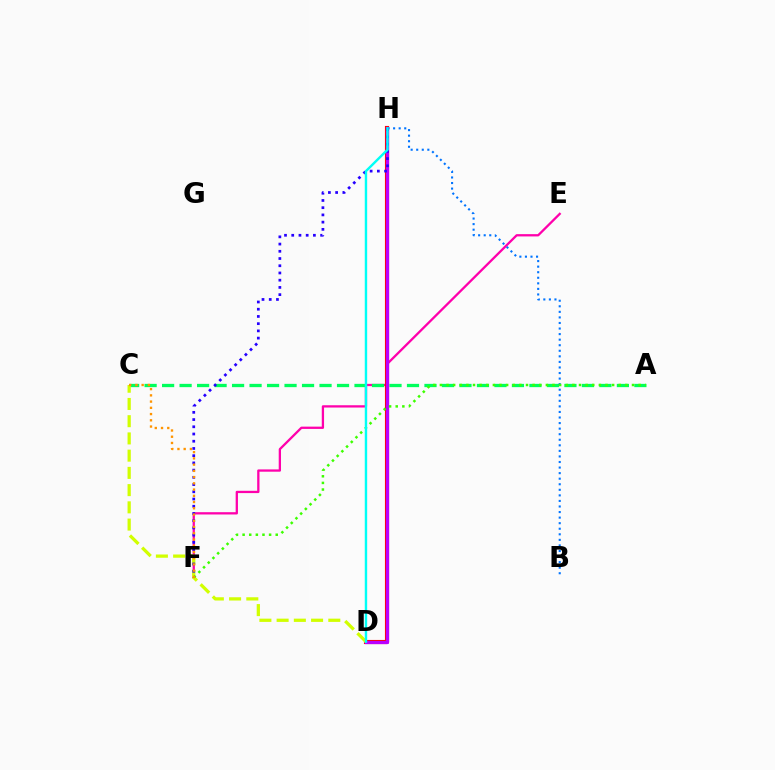{('E', 'F'): [{'color': '#ff00ac', 'line_style': 'solid', 'thickness': 1.65}], ('A', 'C'): [{'color': '#00ff5c', 'line_style': 'dashed', 'thickness': 2.38}], ('D', 'H'): [{'color': '#ff0000', 'line_style': 'solid', 'thickness': 2.96}, {'color': '#b900ff', 'line_style': 'solid', 'thickness': 2.35}, {'color': '#00fff6', 'line_style': 'solid', 'thickness': 1.73}], ('C', 'D'): [{'color': '#d1ff00', 'line_style': 'dashed', 'thickness': 2.34}], ('B', 'H'): [{'color': '#0074ff', 'line_style': 'dotted', 'thickness': 1.51}], ('F', 'H'): [{'color': '#2500ff', 'line_style': 'dotted', 'thickness': 1.96}], ('A', 'F'): [{'color': '#3dff00', 'line_style': 'dotted', 'thickness': 1.8}], ('C', 'F'): [{'color': '#ff9400', 'line_style': 'dotted', 'thickness': 1.69}]}